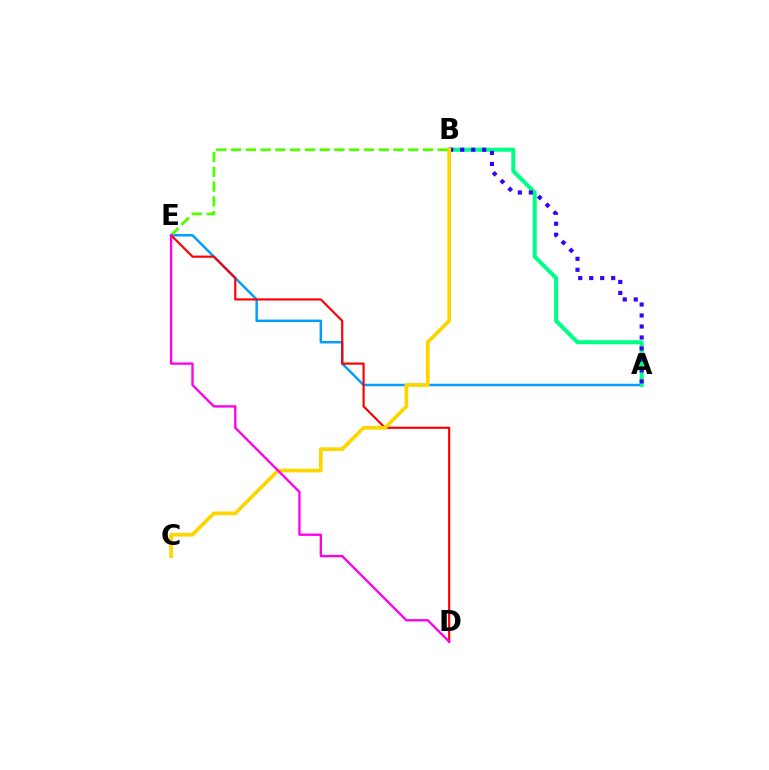{('A', 'E'): [{'color': '#009eff', 'line_style': 'solid', 'thickness': 1.78}], ('A', 'B'): [{'color': '#00ff86', 'line_style': 'solid', 'thickness': 2.91}, {'color': '#3700ff', 'line_style': 'dotted', 'thickness': 2.99}], ('B', 'E'): [{'color': '#4fff00', 'line_style': 'dashed', 'thickness': 2.01}], ('D', 'E'): [{'color': '#ff0000', 'line_style': 'solid', 'thickness': 1.56}, {'color': '#ff00ed', 'line_style': 'solid', 'thickness': 1.69}], ('B', 'C'): [{'color': '#ffd500', 'line_style': 'solid', 'thickness': 2.66}]}